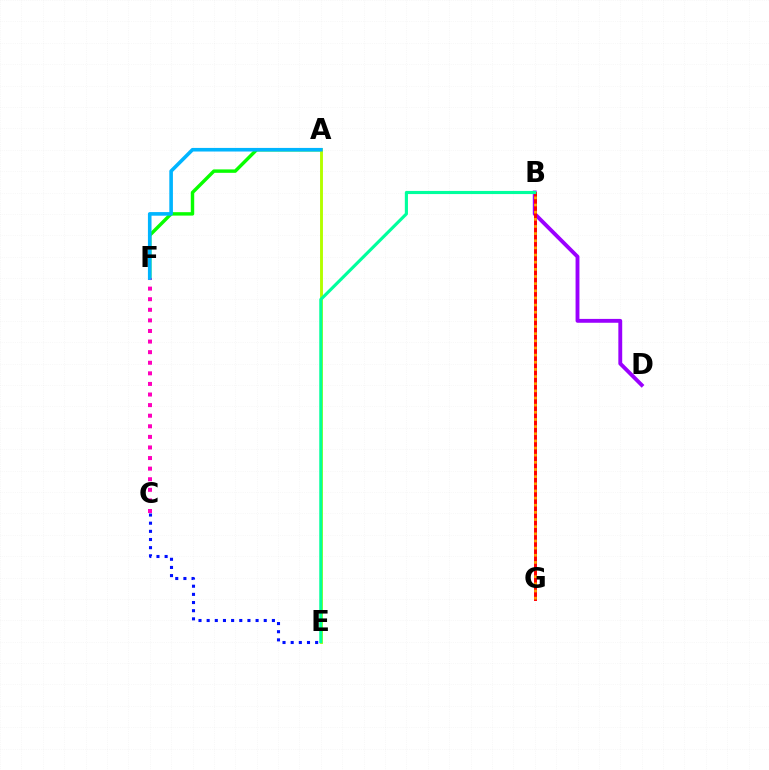{('A', 'F'): [{'color': '#08ff00', 'line_style': 'solid', 'thickness': 2.47}, {'color': '#00b5ff', 'line_style': 'solid', 'thickness': 2.59}], ('B', 'D'): [{'color': '#9b00ff', 'line_style': 'solid', 'thickness': 2.78}], ('A', 'E'): [{'color': '#b3ff00', 'line_style': 'solid', 'thickness': 2.09}], ('C', 'F'): [{'color': '#ff00bd', 'line_style': 'dotted', 'thickness': 2.88}], ('B', 'G'): [{'color': '#ff0000', 'line_style': 'solid', 'thickness': 2.12}, {'color': '#ffa500', 'line_style': 'dotted', 'thickness': 1.94}], ('B', 'E'): [{'color': '#00ff9d', 'line_style': 'solid', 'thickness': 2.26}], ('C', 'E'): [{'color': '#0010ff', 'line_style': 'dotted', 'thickness': 2.22}]}